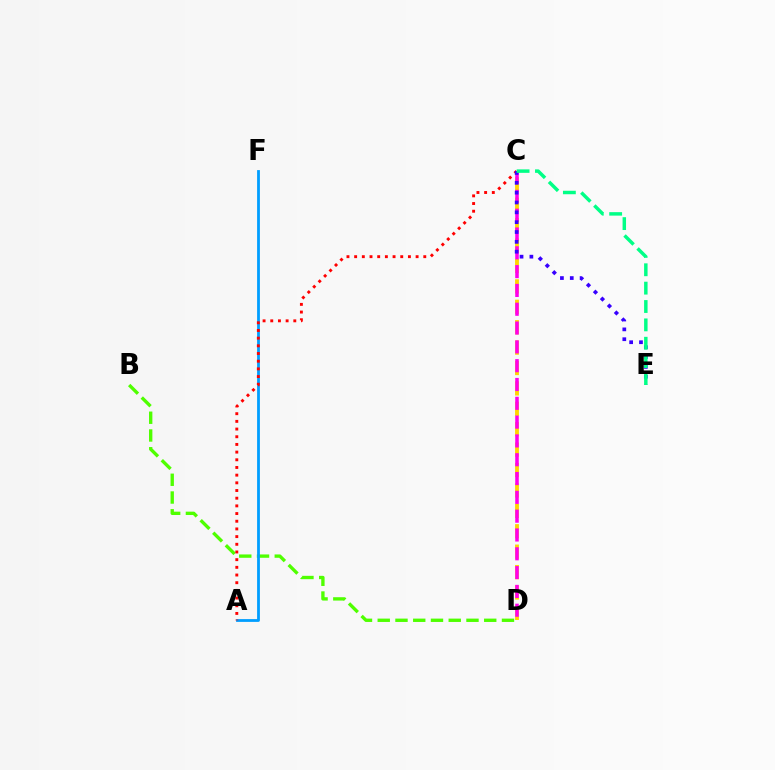{('B', 'D'): [{'color': '#4fff00', 'line_style': 'dashed', 'thickness': 2.41}], ('A', 'F'): [{'color': '#009eff', 'line_style': 'solid', 'thickness': 2.01}], ('C', 'D'): [{'color': '#ffd500', 'line_style': 'dashed', 'thickness': 2.77}, {'color': '#ff00ed', 'line_style': 'dashed', 'thickness': 2.56}], ('A', 'C'): [{'color': '#ff0000', 'line_style': 'dotted', 'thickness': 2.09}], ('C', 'E'): [{'color': '#3700ff', 'line_style': 'dotted', 'thickness': 2.67}, {'color': '#00ff86', 'line_style': 'dashed', 'thickness': 2.5}]}